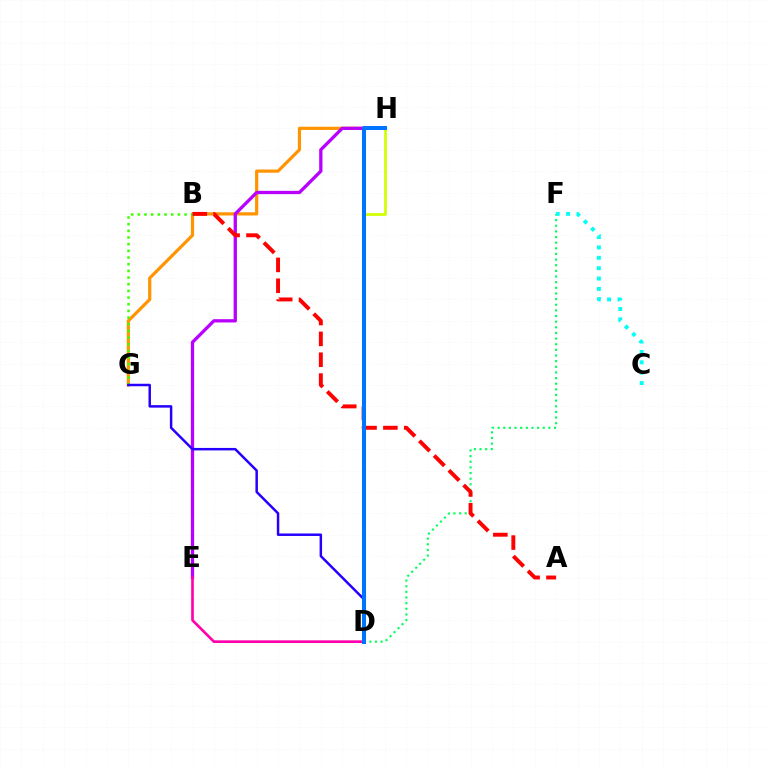{('D', 'H'): [{'color': '#d1ff00', 'line_style': 'solid', 'thickness': 1.96}, {'color': '#0074ff', 'line_style': 'solid', 'thickness': 2.91}], ('D', 'F'): [{'color': '#00ff5c', 'line_style': 'dotted', 'thickness': 1.53}], ('G', 'H'): [{'color': '#ff9400', 'line_style': 'solid', 'thickness': 2.3}], ('E', 'H'): [{'color': '#b900ff', 'line_style': 'solid', 'thickness': 2.37}], ('C', 'F'): [{'color': '#00fff6', 'line_style': 'dotted', 'thickness': 2.82}], ('B', 'G'): [{'color': '#3dff00', 'line_style': 'dotted', 'thickness': 1.81}], ('D', 'E'): [{'color': '#ff00ac', 'line_style': 'solid', 'thickness': 1.91}], ('A', 'B'): [{'color': '#ff0000', 'line_style': 'dashed', 'thickness': 2.83}], ('D', 'G'): [{'color': '#2500ff', 'line_style': 'solid', 'thickness': 1.78}]}